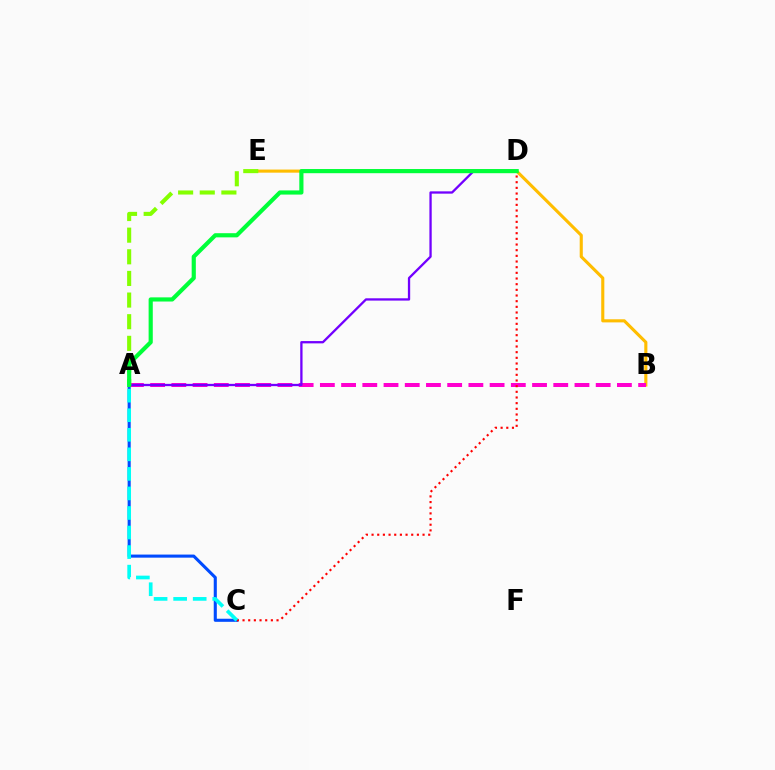{('A', 'C'): [{'color': '#004bff', 'line_style': 'solid', 'thickness': 2.22}, {'color': '#00fff6', 'line_style': 'dashed', 'thickness': 2.66}], ('B', 'E'): [{'color': '#ffbd00', 'line_style': 'solid', 'thickness': 2.23}], ('A', 'B'): [{'color': '#ff00cf', 'line_style': 'dashed', 'thickness': 2.88}], ('A', 'D'): [{'color': '#7200ff', 'line_style': 'solid', 'thickness': 1.66}, {'color': '#00ff39', 'line_style': 'solid', 'thickness': 2.99}], ('C', 'D'): [{'color': '#ff0000', 'line_style': 'dotted', 'thickness': 1.54}], ('A', 'E'): [{'color': '#84ff00', 'line_style': 'dashed', 'thickness': 2.94}]}